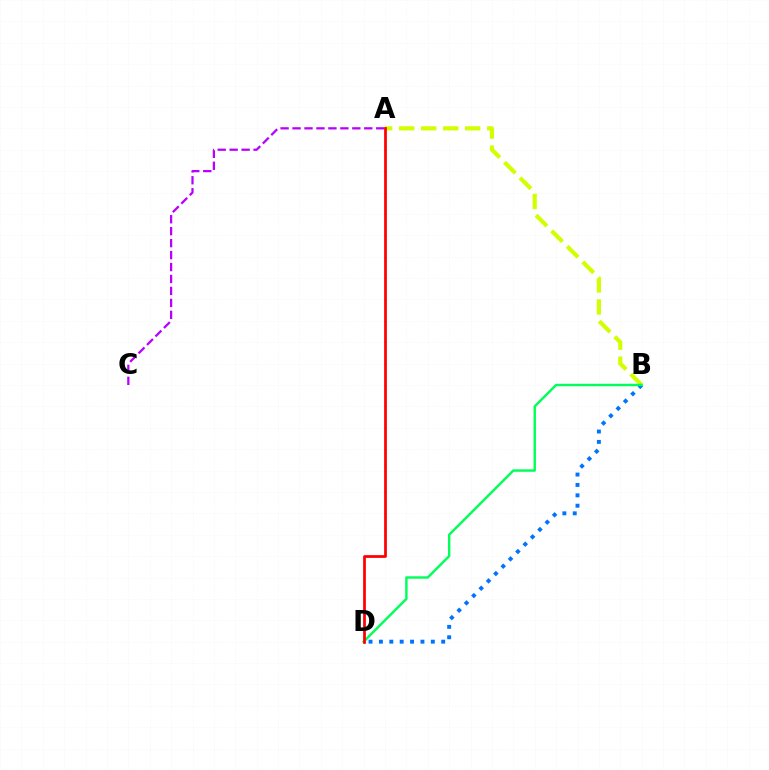{('A', 'B'): [{'color': '#d1ff00', 'line_style': 'dashed', 'thickness': 2.99}], ('B', 'D'): [{'color': '#0074ff', 'line_style': 'dotted', 'thickness': 2.82}, {'color': '#00ff5c', 'line_style': 'solid', 'thickness': 1.75}], ('A', 'C'): [{'color': '#b900ff', 'line_style': 'dashed', 'thickness': 1.62}], ('A', 'D'): [{'color': '#ff0000', 'line_style': 'solid', 'thickness': 1.97}]}